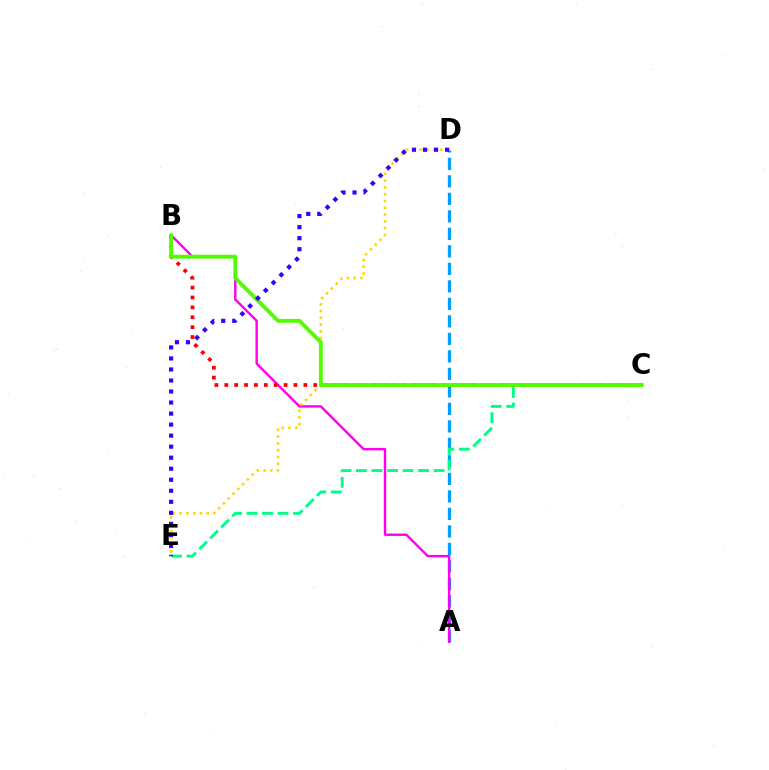{('A', 'D'): [{'color': '#009eff', 'line_style': 'dashed', 'thickness': 2.38}], ('A', 'B'): [{'color': '#ff00ed', 'line_style': 'solid', 'thickness': 1.74}], ('B', 'C'): [{'color': '#ff0000', 'line_style': 'dotted', 'thickness': 2.69}, {'color': '#4fff00', 'line_style': 'solid', 'thickness': 2.77}], ('C', 'E'): [{'color': '#00ff86', 'line_style': 'dashed', 'thickness': 2.11}], ('D', 'E'): [{'color': '#ffd500', 'line_style': 'dotted', 'thickness': 1.84}, {'color': '#3700ff', 'line_style': 'dotted', 'thickness': 3.0}]}